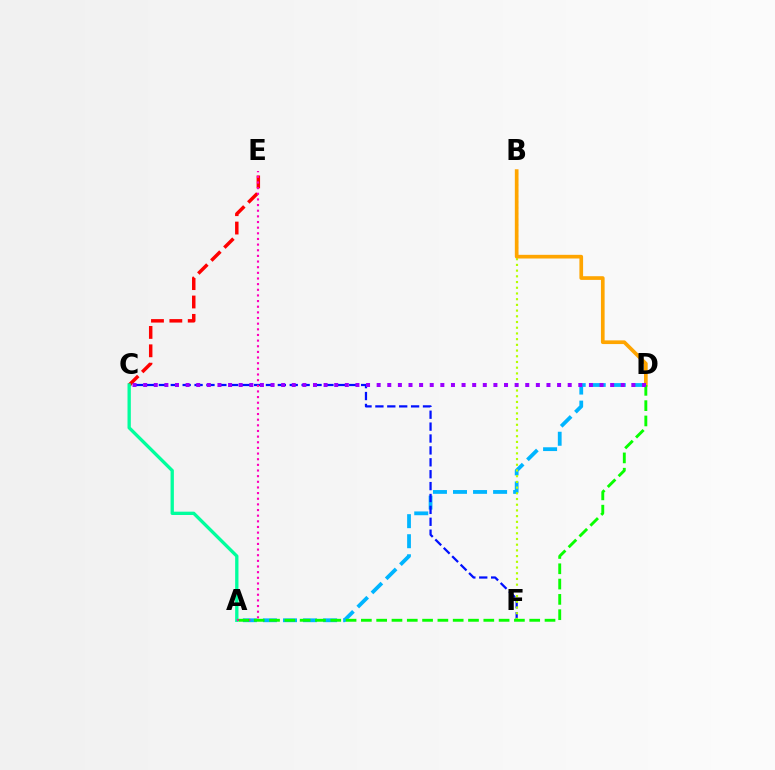{('A', 'D'): [{'color': '#00b5ff', 'line_style': 'dashed', 'thickness': 2.72}, {'color': '#08ff00', 'line_style': 'dashed', 'thickness': 2.08}], ('C', 'F'): [{'color': '#0010ff', 'line_style': 'dashed', 'thickness': 1.62}], ('B', 'F'): [{'color': '#b3ff00', 'line_style': 'dotted', 'thickness': 1.55}], ('C', 'E'): [{'color': '#ff0000', 'line_style': 'dashed', 'thickness': 2.5}], ('A', 'C'): [{'color': '#00ff9d', 'line_style': 'solid', 'thickness': 2.39}], ('B', 'D'): [{'color': '#ffa500', 'line_style': 'solid', 'thickness': 2.65}], ('A', 'E'): [{'color': '#ff00bd', 'line_style': 'dotted', 'thickness': 1.53}], ('C', 'D'): [{'color': '#9b00ff', 'line_style': 'dotted', 'thickness': 2.88}]}